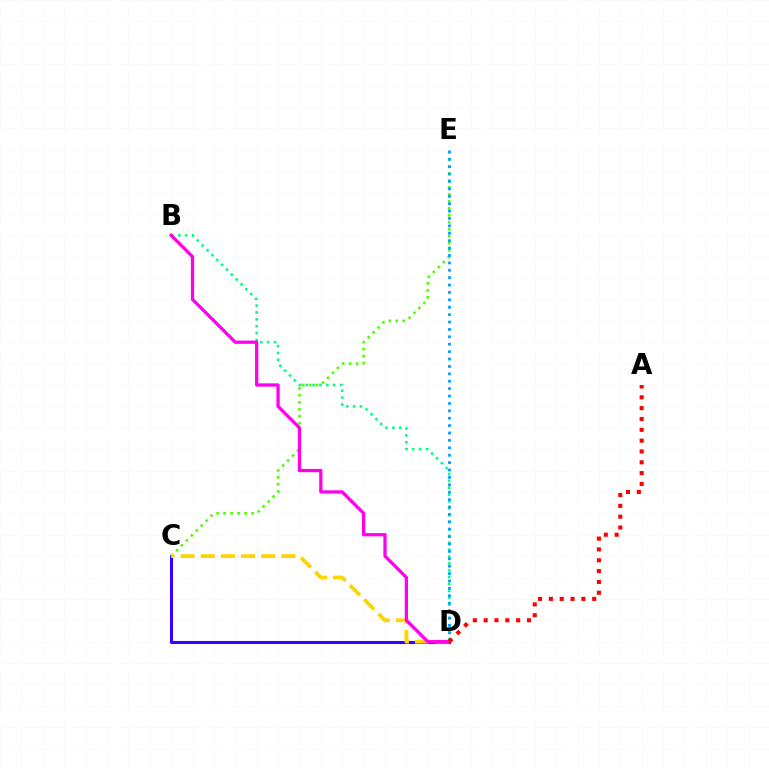{('C', 'D'): [{'color': '#3700ff', 'line_style': 'solid', 'thickness': 2.19}, {'color': '#ffd500', 'line_style': 'dashed', 'thickness': 2.74}], ('C', 'E'): [{'color': '#4fff00', 'line_style': 'dotted', 'thickness': 1.9}], ('B', 'D'): [{'color': '#00ff86', 'line_style': 'dotted', 'thickness': 1.87}, {'color': '#ff00ed', 'line_style': 'solid', 'thickness': 2.35}], ('D', 'E'): [{'color': '#009eff', 'line_style': 'dotted', 'thickness': 2.01}], ('A', 'D'): [{'color': '#ff0000', 'line_style': 'dotted', 'thickness': 2.94}]}